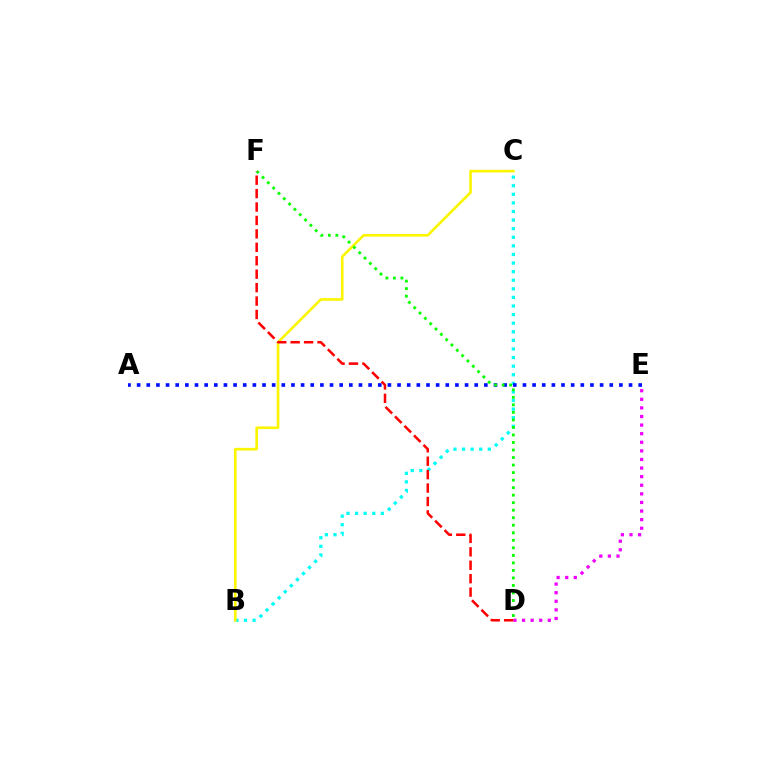{('D', 'E'): [{'color': '#ee00ff', 'line_style': 'dotted', 'thickness': 2.33}], ('B', 'C'): [{'color': '#00fff6', 'line_style': 'dotted', 'thickness': 2.33}, {'color': '#fcf500', 'line_style': 'solid', 'thickness': 1.89}], ('A', 'E'): [{'color': '#0010ff', 'line_style': 'dotted', 'thickness': 2.62}], ('D', 'F'): [{'color': '#08ff00', 'line_style': 'dotted', 'thickness': 2.04}, {'color': '#ff0000', 'line_style': 'dashed', 'thickness': 1.82}]}